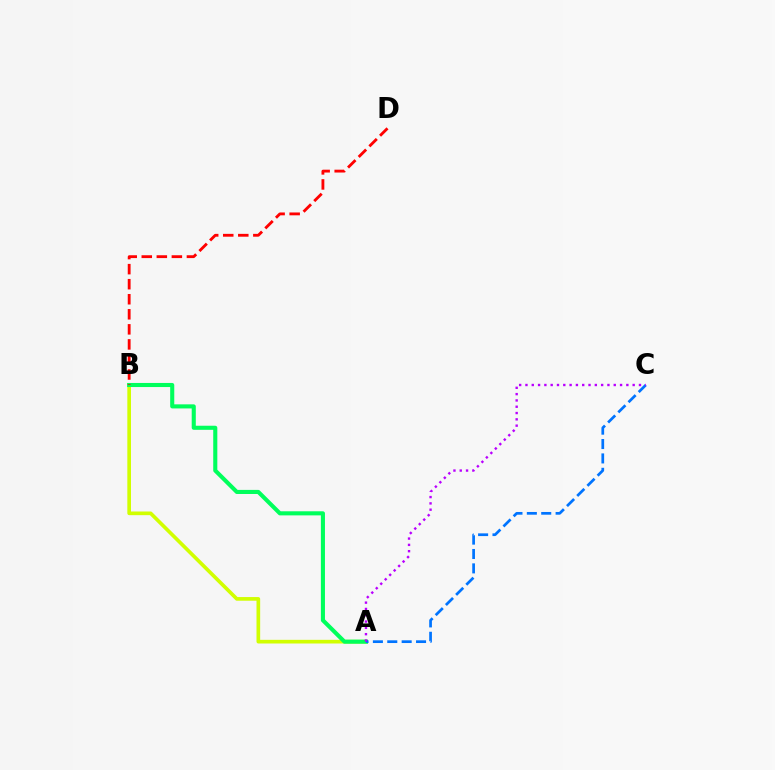{('A', 'B'): [{'color': '#d1ff00', 'line_style': 'solid', 'thickness': 2.64}, {'color': '#00ff5c', 'line_style': 'solid', 'thickness': 2.94}], ('A', 'C'): [{'color': '#0074ff', 'line_style': 'dashed', 'thickness': 1.95}, {'color': '#b900ff', 'line_style': 'dotted', 'thickness': 1.71}], ('B', 'D'): [{'color': '#ff0000', 'line_style': 'dashed', 'thickness': 2.04}]}